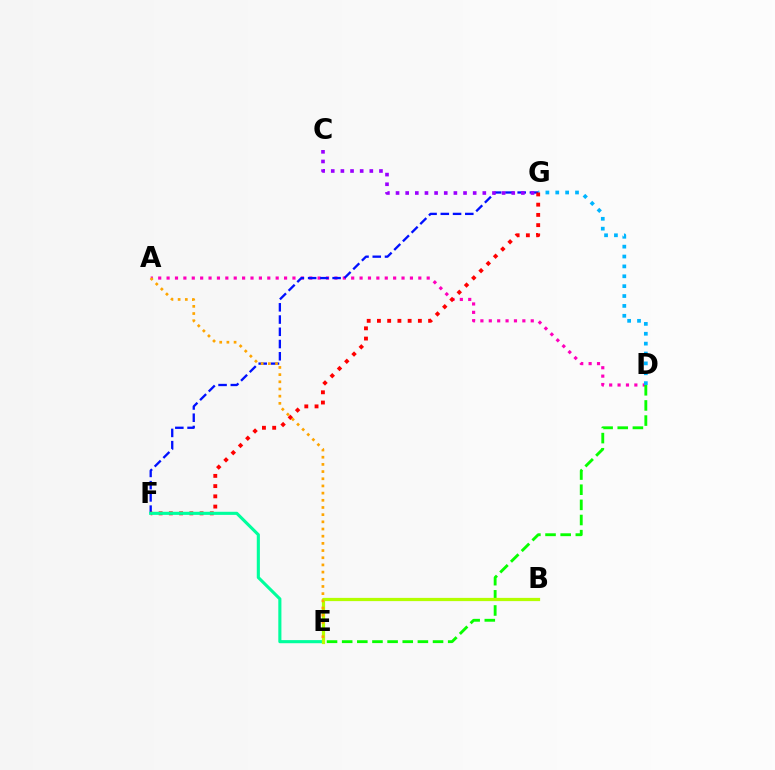{('A', 'D'): [{'color': '#ff00bd', 'line_style': 'dotted', 'thickness': 2.28}], ('F', 'G'): [{'color': '#0010ff', 'line_style': 'dashed', 'thickness': 1.66}, {'color': '#ff0000', 'line_style': 'dotted', 'thickness': 2.78}], ('D', 'G'): [{'color': '#00b5ff', 'line_style': 'dotted', 'thickness': 2.68}], ('E', 'F'): [{'color': '#00ff9d', 'line_style': 'solid', 'thickness': 2.24}], ('D', 'E'): [{'color': '#08ff00', 'line_style': 'dashed', 'thickness': 2.06}], ('B', 'E'): [{'color': '#b3ff00', 'line_style': 'solid', 'thickness': 2.32}], ('C', 'G'): [{'color': '#9b00ff', 'line_style': 'dotted', 'thickness': 2.62}], ('A', 'E'): [{'color': '#ffa500', 'line_style': 'dotted', 'thickness': 1.95}]}